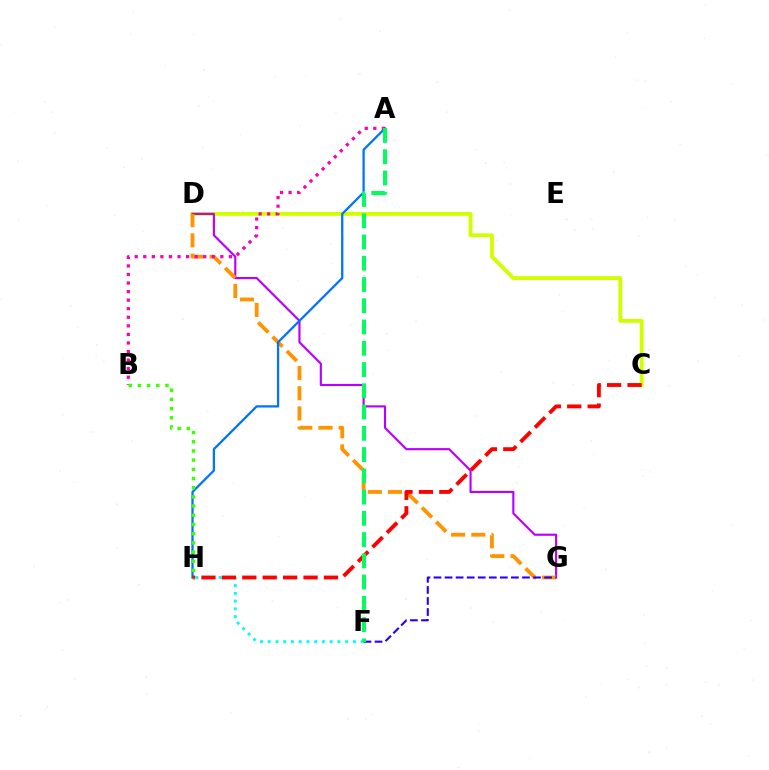{('C', 'D'): [{'color': '#d1ff00', 'line_style': 'solid', 'thickness': 2.78}], ('F', 'H'): [{'color': '#00fff6', 'line_style': 'dotted', 'thickness': 2.1}], ('D', 'G'): [{'color': '#b900ff', 'line_style': 'solid', 'thickness': 1.54}, {'color': '#ff9400', 'line_style': 'dashed', 'thickness': 2.74}], ('A', 'H'): [{'color': '#0074ff', 'line_style': 'solid', 'thickness': 1.64}], ('C', 'H'): [{'color': '#ff0000', 'line_style': 'dashed', 'thickness': 2.77}], ('A', 'B'): [{'color': '#ff00ac', 'line_style': 'dotted', 'thickness': 2.33}], ('B', 'H'): [{'color': '#3dff00', 'line_style': 'dotted', 'thickness': 2.5}], ('F', 'G'): [{'color': '#2500ff', 'line_style': 'dashed', 'thickness': 1.5}], ('A', 'F'): [{'color': '#00ff5c', 'line_style': 'dashed', 'thickness': 2.89}]}